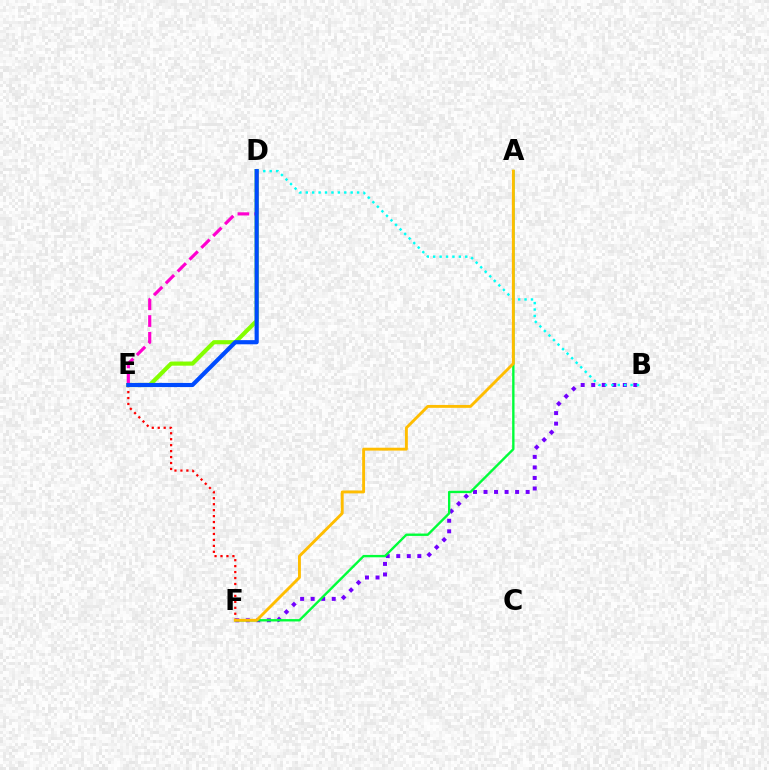{('D', 'E'): [{'color': '#84ff00', 'line_style': 'solid', 'thickness': 2.98}, {'color': '#ff00cf', 'line_style': 'dashed', 'thickness': 2.27}, {'color': '#004bff', 'line_style': 'solid', 'thickness': 2.99}], ('B', 'F'): [{'color': '#7200ff', 'line_style': 'dotted', 'thickness': 2.86}], ('B', 'D'): [{'color': '#00fff6', 'line_style': 'dotted', 'thickness': 1.74}], ('A', 'F'): [{'color': '#00ff39', 'line_style': 'solid', 'thickness': 1.71}, {'color': '#ffbd00', 'line_style': 'solid', 'thickness': 2.08}], ('E', 'F'): [{'color': '#ff0000', 'line_style': 'dotted', 'thickness': 1.62}]}